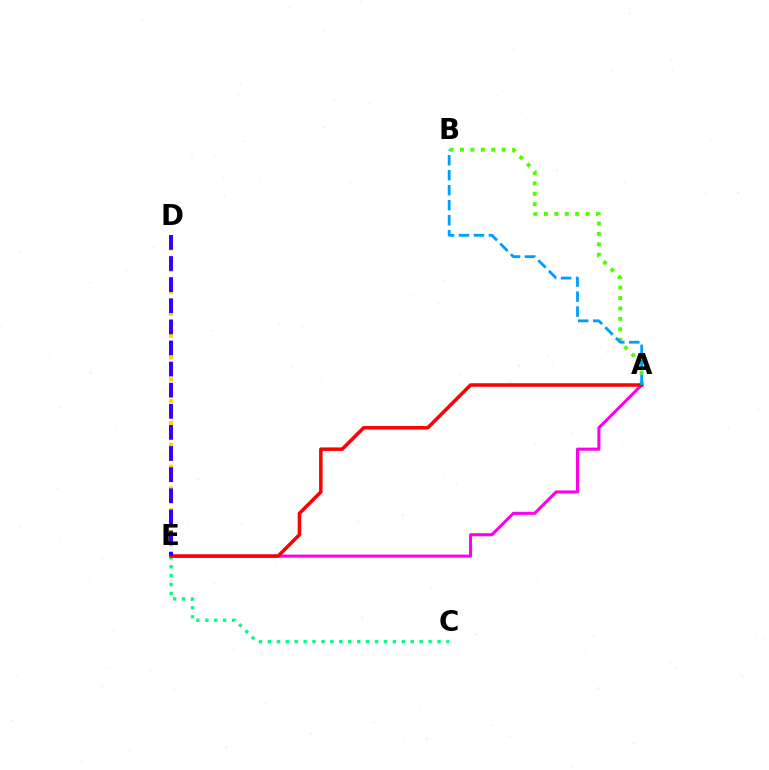{('A', 'E'): [{'color': '#ff00ed', 'line_style': 'solid', 'thickness': 2.22}, {'color': '#ff0000', 'line_style': 'solid', 'thickness': 2.53}], ('C', 'E'): [{'color': '#00ff86', 'line_style': 'dotted', 'thickness': 2.43}], ('D', 'E'): [{'color': '#ffd500', 'line_style': 'dotted', 'thickness': 2.96}, {'color': '#3700ff', 'line_style': 'dashed', 'thickness': 2.87}], ('A', 'B'): [{'color': '#4fff00', 'line_style': 'dotted', 'thickness': 2.83}, {'color': '#009eff', 'line_style': 'dashed', 'thickness': 2.03}]}